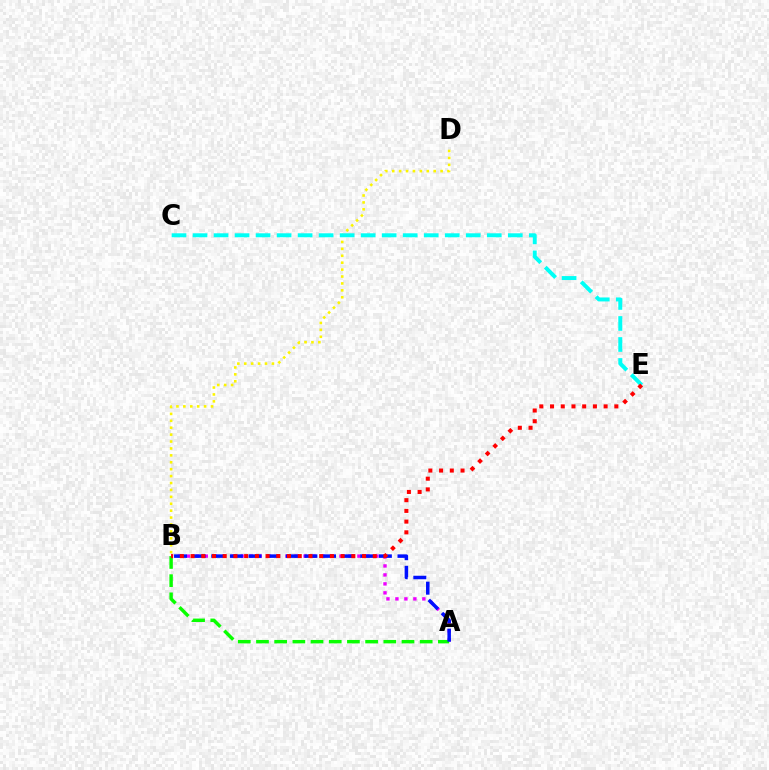{('A', 'B'): [{'color': '#ee00ff', 'line_style': 'dotted', 'thickness': 2.44}, {'color': '#08ff00', 'line_style': 'dashed', 'thickness': 2.47}, {'color': '#0010ff', 'line_style': 'dashed', 'thickness': 2.53}], ('B', 'D'): [{'color': '#fcf500', 'line_style': 'dotted', 'thickness': 1.88}], ('C', 'E'): [{'color': '#00fff6', 'line_style': 'dashed', 'thickness': 2.86}], ('B', 'E'): [{'color': '#ff0000', 'line_style': 'dotted', 'thickness': 2.91}]}